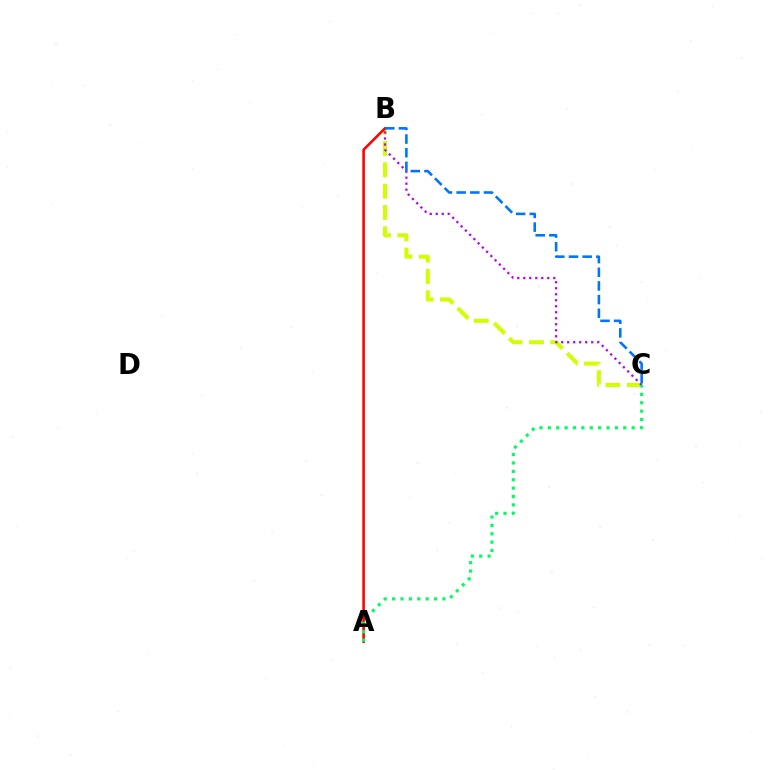{('B', 'C'): [{'color': '#d1ff00', 'line_style': 'dashed', 'thickness': 2.9}, {'color': '#b900ff', 'line_style': 'dotted', 'thickness': 1.63}, {'color': '#0074ff', 'line_style': 'dashed', 'thickness': 1.86}], ('A', 'B'): [{'color': '#ff0000', 'line_style': 'solid', 'thickness': 1.84}], ('A', 'C'): [{'color': '#00ff5c', 'line_style': 'dotted', 'thickness': 2.28}]}